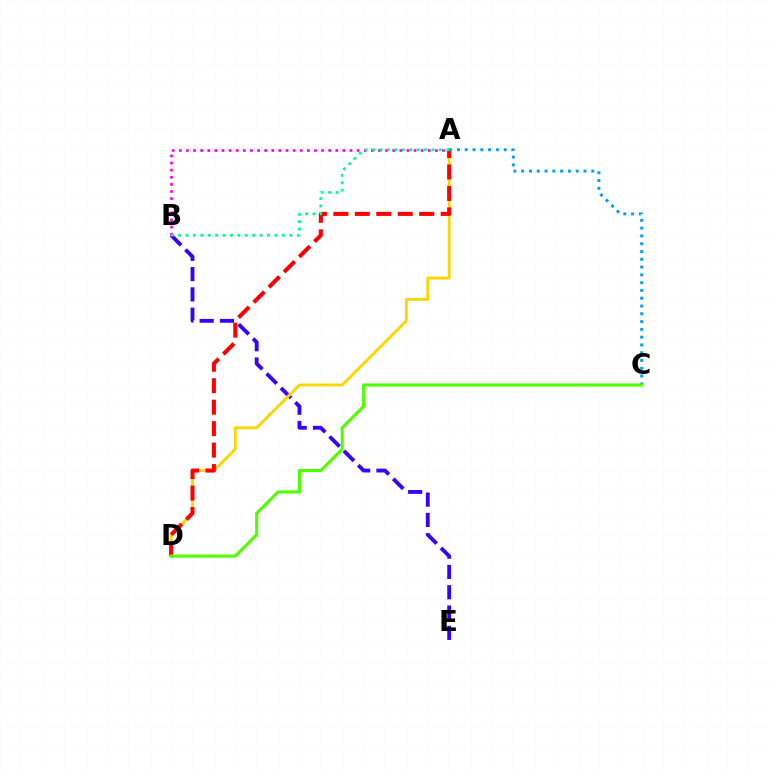{('A', 'B'): [{'color': '#ff00ed', 'line_style': 'dotted', 'thickness': 1.93}, {'color': '#00ff86', 'line_style': 'dotted', 'thickness': 2.02}], ('B', 'E'): [{'color': '#3700ff', 'line_style': 'dashed', 'thickness': 2.76}], ('A', 'D'): [{'color': '#ffd500', 'line_style': 'solid', 'thickness': 2.06}, {'color': '#ff0000', 'line_style': 'dashed', 'thickness': 2.92}], ('A', 'C'): [{'color': '#009eff', 'line_style': 'dotted', 'thickness': 2.12}], ('C', 'D'): [{'color': '#4fff00', 'line_style': 'solid', 'thickness': 2.22}]}